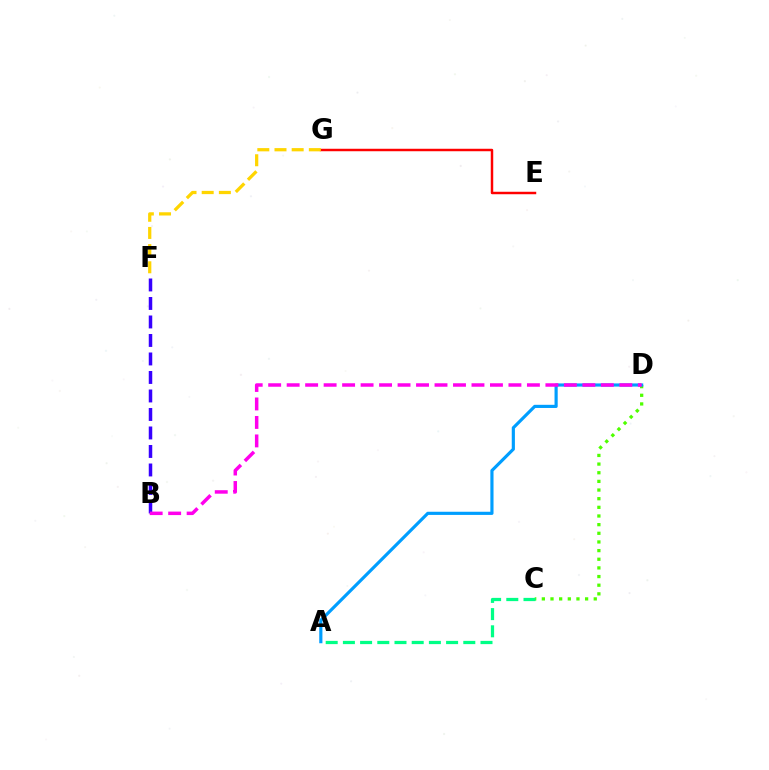{('C', 'D'): [{'color': '#4fff00', 'line_style': 'dotted', 'thickness': 2.35}], ('B', 'F'): [{'color': '#3700ff', 'line_style': 'dashed', 'thickness': 2.51}], ('A', 'D'): [{'color': '#009eff', 'line_style': 'solid', 'thickness': 2.28}], ('B', 'D'): [{'color': '#ff00ed', 'line_style': 'dashed', 'thickness': 2.51}], ('E', 'G'): [{'color': '#ff0000', 'line_style': 'solid', 'thickness': 1.78}], ('A', 'C'): [{'color': '#00ff86', 'line_style': 'dashed', 'thickness': 2.34}], ('F', 'G'): [{'color': '#ffd500', 'line_style': 'dashed', 'thickness': 2.33}]}